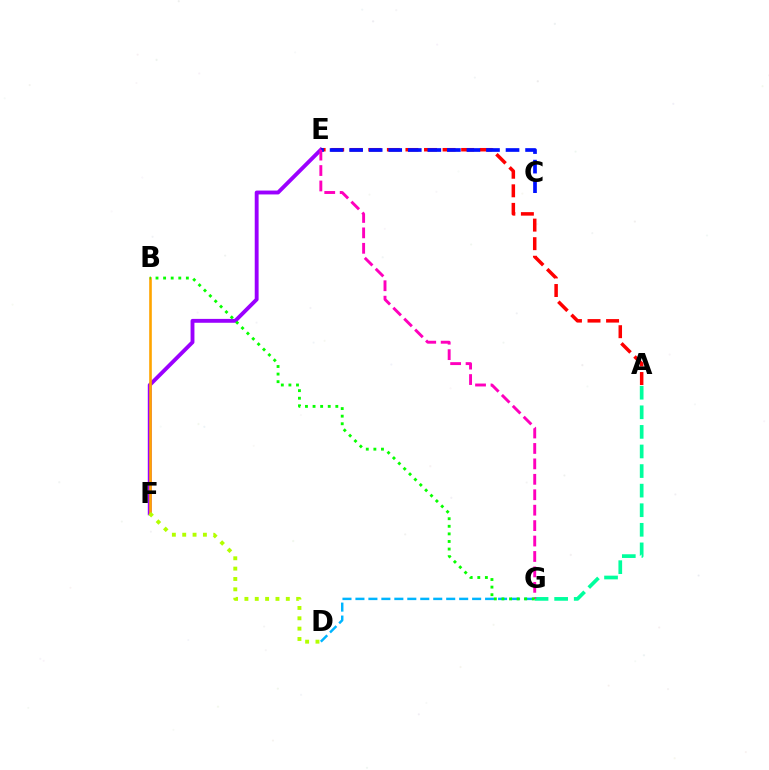{('E', 'F'): [{'color': '#9b00ff', 'line_style': 'solid', 'thickness': 2.79}], ('A', 'E'): [{'color': '#ff0000', 'line_style': 'dashed', 'thickness': 2.52}], ('A', 'G'): [{'color': '#00ff9d', 'line_style': 'dashed', 'thickness': 2.66}], ('B', 'F'): [{'color': '#ffa500', 'line_style': 'solid', 'thickness': 1.89}], ('C', 'E'): [{'color': '#0010ff', 'line_style': 'dashed', 'thickness': 2.66}], ('D', 'G'): [{'color': '#00b5ff', 'line_style': 'dashed', 'thickness': 1.76}], ('E', 'G'): [{'color': '#ff00bd', 'line_style': 'dashed', 'thickness': 2.1}], ('B', 'G'): [{'color': '#08ff00', 'line_style': 'dotted', 'thickness': 2.06}], ('D', 'F'): [{'color': '#b3ff00', 'line_style': 'dotted', 'thickness': 2.81}]}